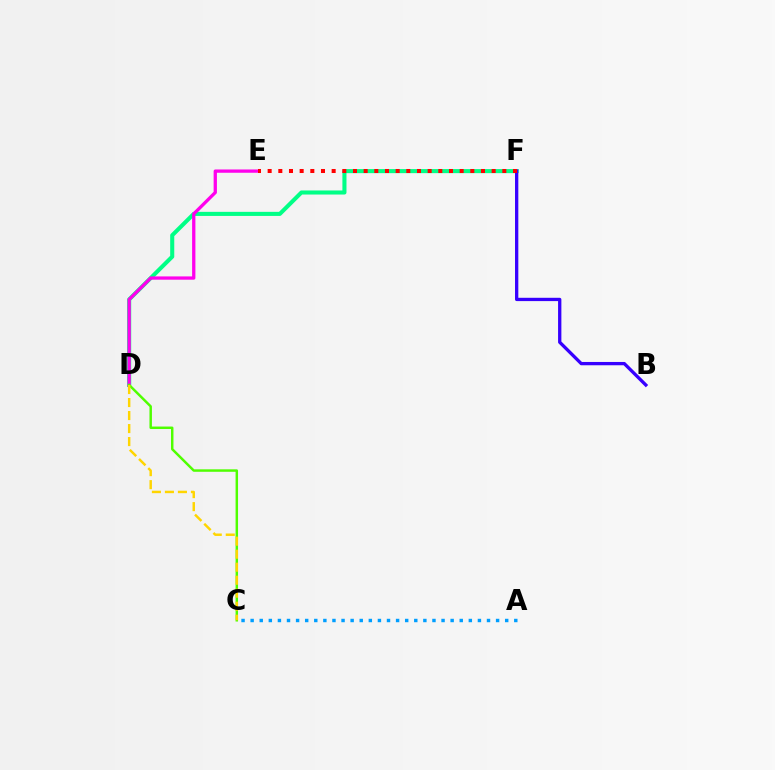{('D', 'F'): [{'color': '#00ff86', 'line_style': 'solid', 'thickness': 2.93}], ('B', 'F'): [{'color': '#3700ff', 'line_style': 'solid', 'thickness': 2.38}], ('D', 'E'): [{'color': '#ff00ed', 'line_style': 'solid', 'thickness': 2.37}], ('C', 'D'): [{'color': '#4fff00', 'line_style': 'solid', 'thickness': 1.78}, {'color': '#ffd500', 'line_style': 'dashed', 'thickness': 1.77}], ('A', 'C'): [{'color': '#009eff', 'line_style': 'dotted', 'thickness': 2.47}], ('E', 'F'): [{'color': '#ff0000', 'line_style': 'dotted', 'thickness': 2.9}]}